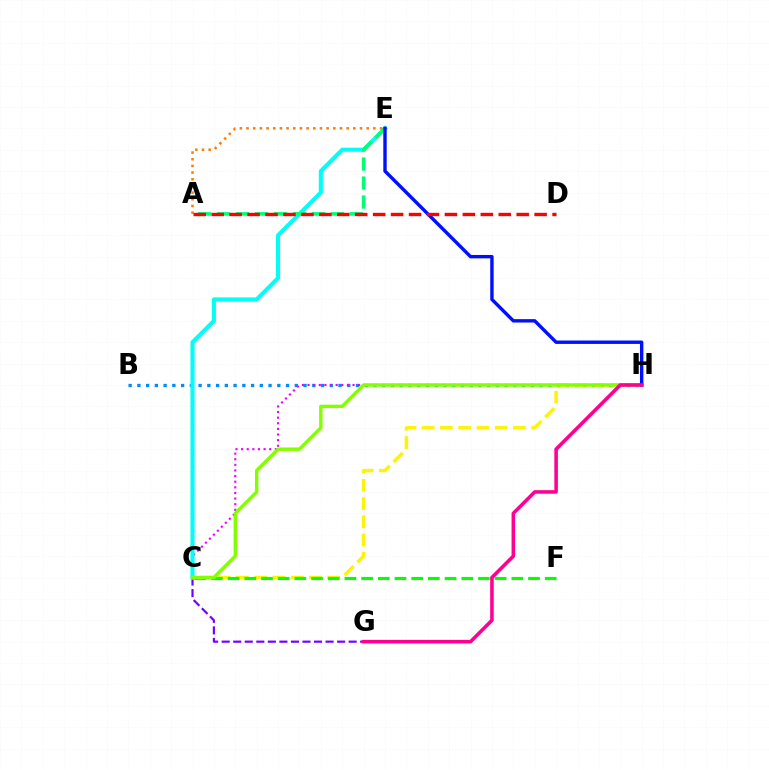{('B', 'H'): [{'color': '#008cff', 'line_style': 'dotted', 'thickness': 2.38}], ('C', 'G'): [{'color': '#7200ff', 'line_style': 'dashed', 'thickness': 1.57}], ('C', 'H'): [{'color': '#ee00ff', 'line_style': 'dotted', 'thickness': 1.53}, {'color': '#fcf500', 'line_style': 'dashed', 'thickness': 2.48}, {'color': '#84ff00', 'line_style': 'solid', 'thickness': 2.47}], ('C', 'E'): [{'color': '#00fff6', 'line_style': 'solid', 'thickness': 2.94}], ('C', 'F'): [{'color': '#08ff00', 'line_style': 'dashed', 'thickness': 2.27}], ('A', 'E'): [{'color': '#00ff74', 'line_style': 'dashed', 'thickness': 2.58}, {'color': '#ff7c00', 'line_style': 'dotted', 'thickness': 1.81}], ('E', 'H'): [{'color': '#0010ff', 'line_style': 'solid', 'thickness': 2.45}], ('G', 'H'): [{'color': '#ff0094', 'line_style': 'solid', 'thickness': 2.56}], ('A', 'D'): [{'color': '#ff0000', 'line_style': 'dashed', 'thickness': 2.44}]}